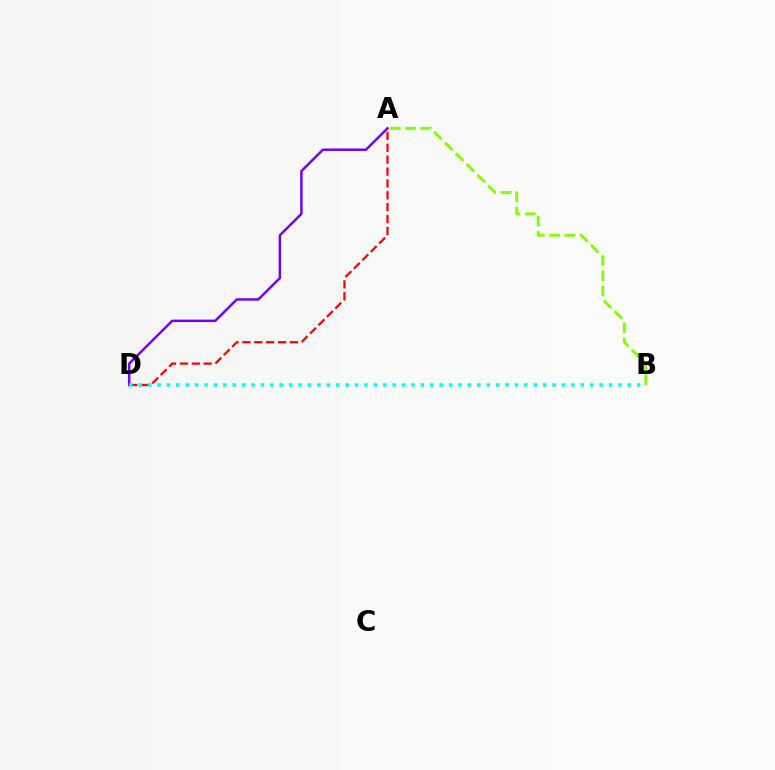{('A', 'D'): [{'color': '#ff0000', 'line_style': 'dashed', 'thickness': 1.61}, {'color': '#7200ff', 'line_style': 'solid', 'thickness': 1.78}], ('A', 'B'): [{'color': '#84ff00', 'line_style': 'dashed', 'thickness': 2.07}], ('B', 'D'): [{'color': '#00fff6', 'line_style': 'dotted', 'thickness': 2.56}]}